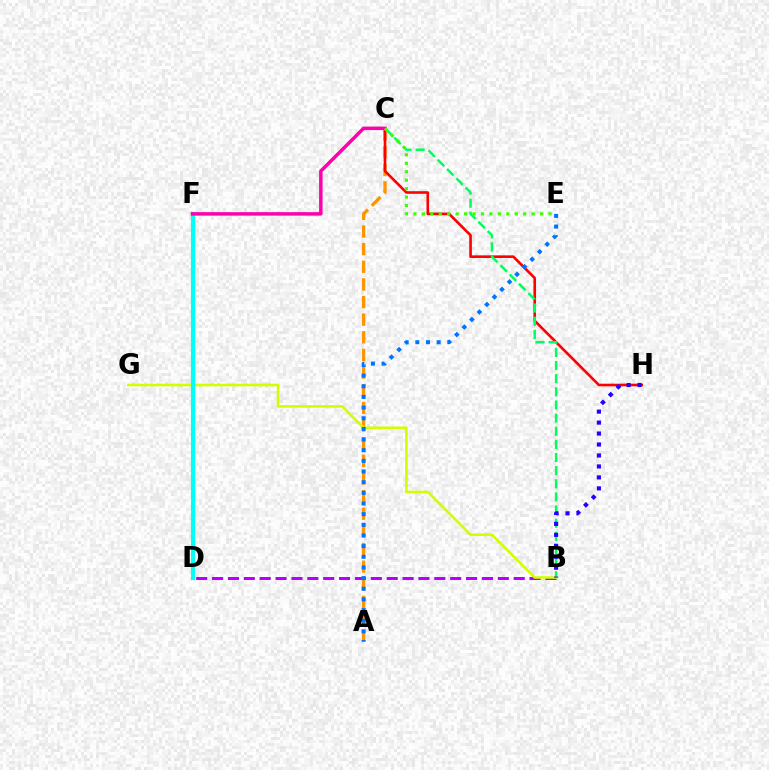{('B', 'D'): [{'color': '#b900ff', 'line_style': 'dashed', 'thickness': 2.16}], ('A', 'C'): [{'color': '#ff9400', 'line_style': 'dashed', 'thickness': 2.4}], ('C', 'H'): [{'color': '#ff0000', 'line_style': 'solid', 'thickness': 1.89}], ('B', 'G'): [{'color': '#d1ff00', 'line_style': 'solid', 'thickness': 1.87}], ('A', 'E'): [{'color': '#0074ff', 'line_style': 'dotted', 'thickness': 2.9}], ('B', 'C'): [{'color': '#00ff5c', 'line_style': 'dashed', 'thickness': 1.79}], ('D', 'F'): [{'color': '#00fff6', 'line_style': 'solid', 'thickness': 2.97}], ('C', 'F'): [{'color': '#ff00ac', 'line_style': 'solid', 'thickness': 2.5}], ('B', 'H'): [{'color': '#2500ff', 'line_style': 'dotted', 'thickness': 2.98}], ('C', 'E'): [{'color': '#3dff00', 'line_style': 'dotted', 'thickness': 2.29}]}